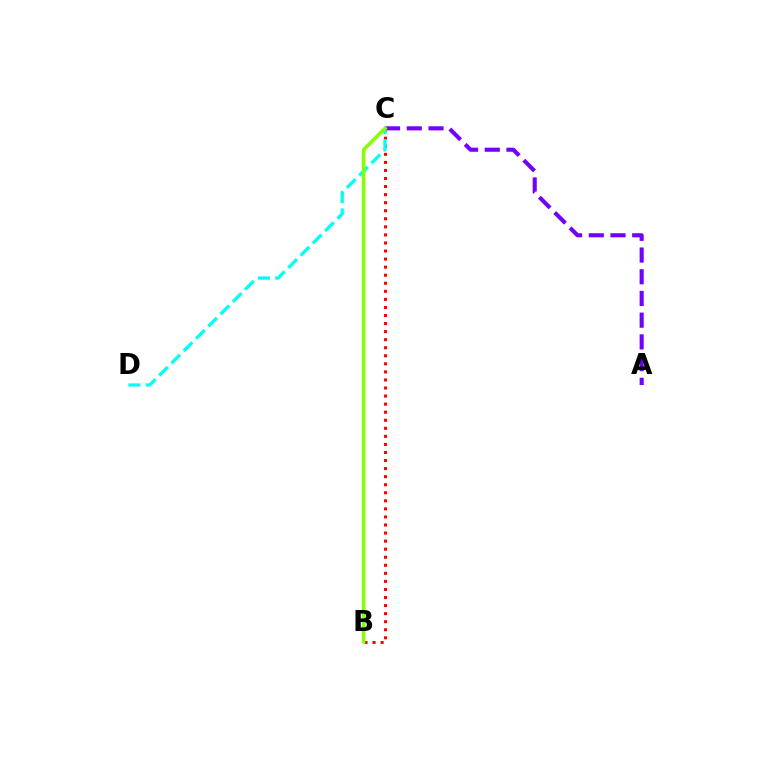{('A', 'C'): [{'color': '#7200ff', 'line_style': 'dashed', 'thickness': 2.95}], ('B', 'C'): [{'color': '#ff0000', 'line_style': 'dotted', 'thickness': 2.19}, {'color': '#84ff00', 'line_style': 'solid', 'thickness': 2.56}], ('C', 'D'): [{'color': '#00fff6', 'line_style': 'dashed', 'thickness': 2.36}]}